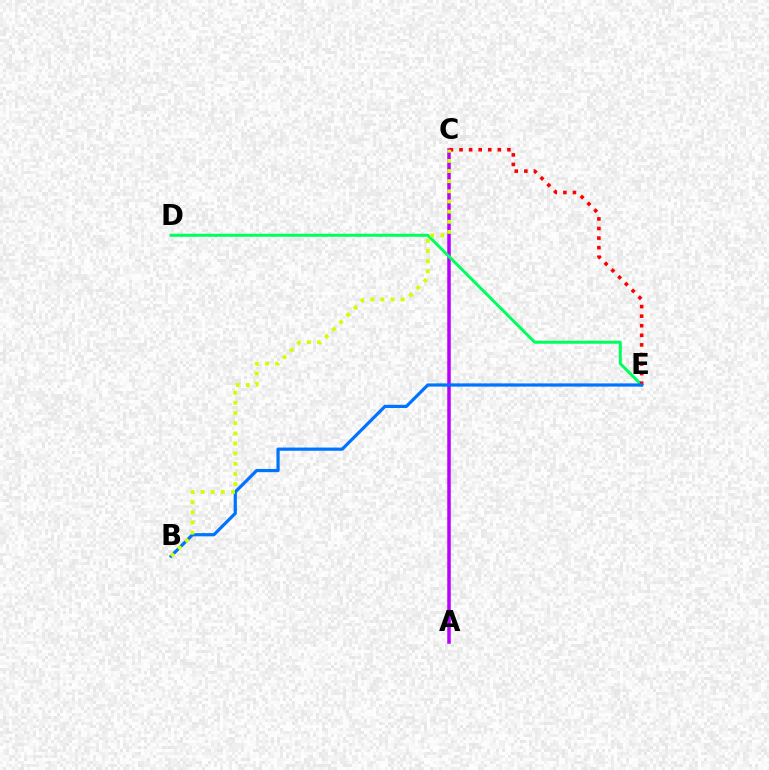{('A', 'C'): [{'color': '#b900ff', 'line_style': 'solid', 'thickness': 2.53}], ('D', 'E'): [{'color': '#00ff5c', 'line_style': 'solid', 'thickness': 2.17}], ('C', 'E'): [{'color': '#ff0000', 'line_style': 'dotted', 'thickness': 2.6}], ('B', 'E'): [{'color': '#0074ff', 'line_style': 'solid', 'thickness': 2.31}], ('B', 'C'): [{'color': '#d1ff00', 'line_style': 'dotted', 'thickness': 2.76}]}